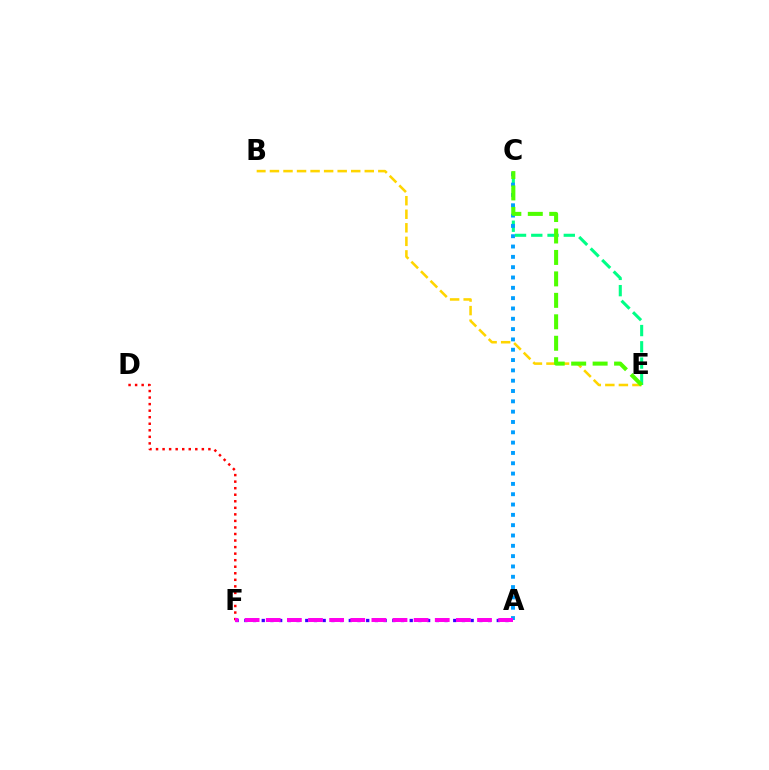{('B', 'E'): [{'color': '#ffd500', 'line_style': 'dashed', 'thickness': 1.84}], ('A', 'F'): [{'color': '#3700ff', 'line_style': 'dotted', 'thickness': 2.36}, {'color': '#ff00ed', 'line_style': 'dashed', 'thickness': 2.87}], ('D', 'F'): [{'color': '#ff0000', 'line_style': 'dotted', 'thickness': 1.78}], ('C', 'E'): [{'color': '#00ff86', 'line_style': 'dashed', 'thickness': 2.21}, {'color': '#4fff00', 'line_style': 'dashed', 'thickness': 2.91}], ('A', 'C'): [{'color': '#009eff', 'line_style': 'dotted', 'thickness': 2.8}]}